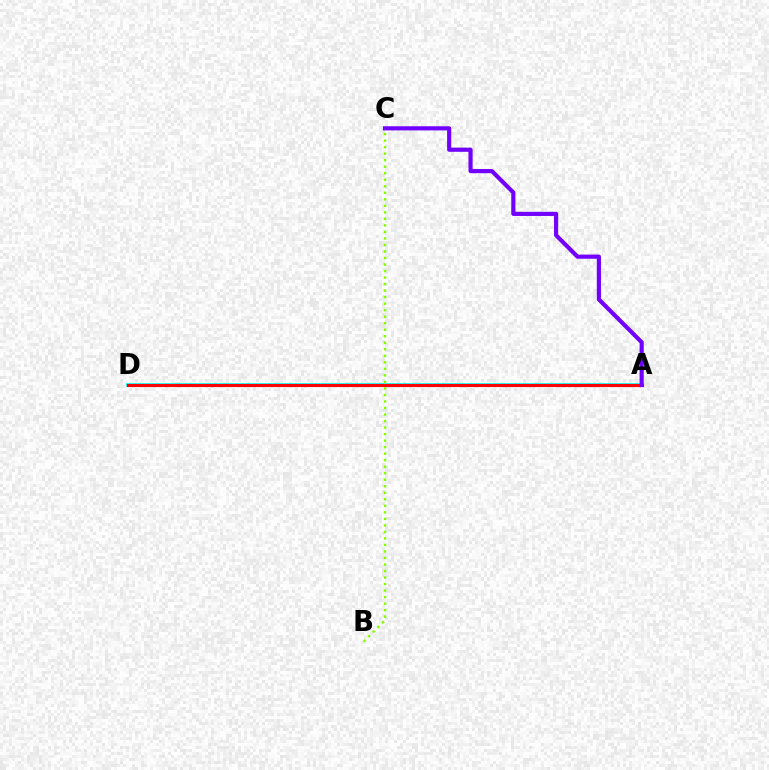{('A', 'D'): [{'color': '#00fff6', 'line_style': 'solid', 'thickness': 2.66}, {'color': '#ff0000', 'line_style': 'solid', 'thickness': 2.26}], ('B', 'C'): [{'color': '#84ff00', 'line_style': 'dotted', 'thickness': 1.77}], ('A', 'C'): [{'color': '#7200ff', 'line_style': 'solid', 'thickness': 2.99}]}